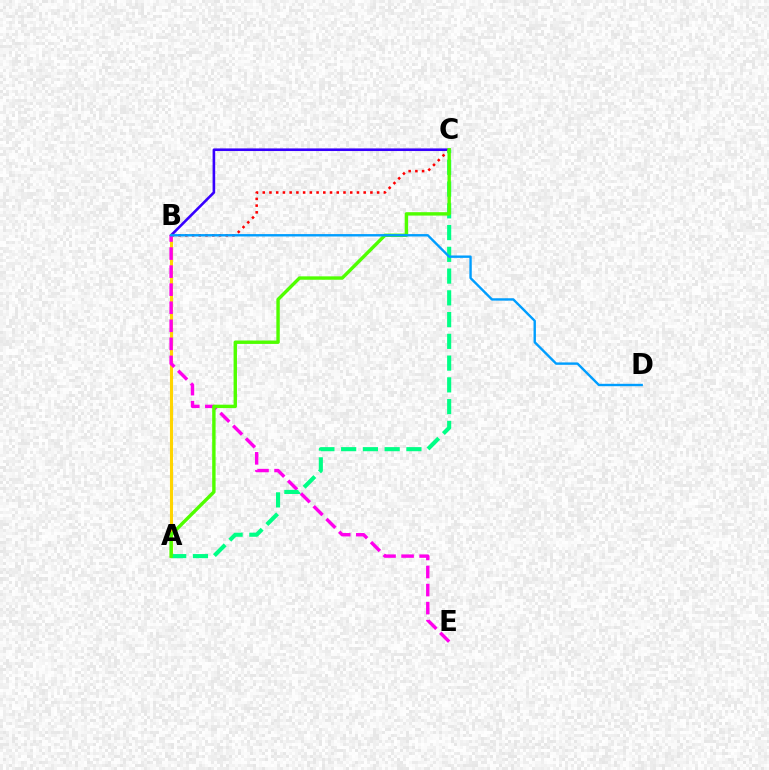{('B', 'C'): [{'color': '#3700ff', 'line_style': 'solid', 'thickness': 1.88}, {'color': '#ff0000', 'line_style': 'dotted', 'thickness': 1.83}], ('A', 'B'): [{'color': '#ffd500', 'line_style': 'solid', 'thickness': 2.23}], ('B', 'E'): [{'color': '#ff00ed', 'line_style': 'dashed', 'thickness': 2.45}], ('A', 'C'): [{'color': '#00ff86', 'line_style': 'dashed', 'thickness': 2.96}, {'color': '#4fff00', 'line_style': 'solid', 'thickness': 2.45}], ('B', 'D'): [{'color': '#009eff', 'line_style': 'solid', 'thickness': 1.72}]}